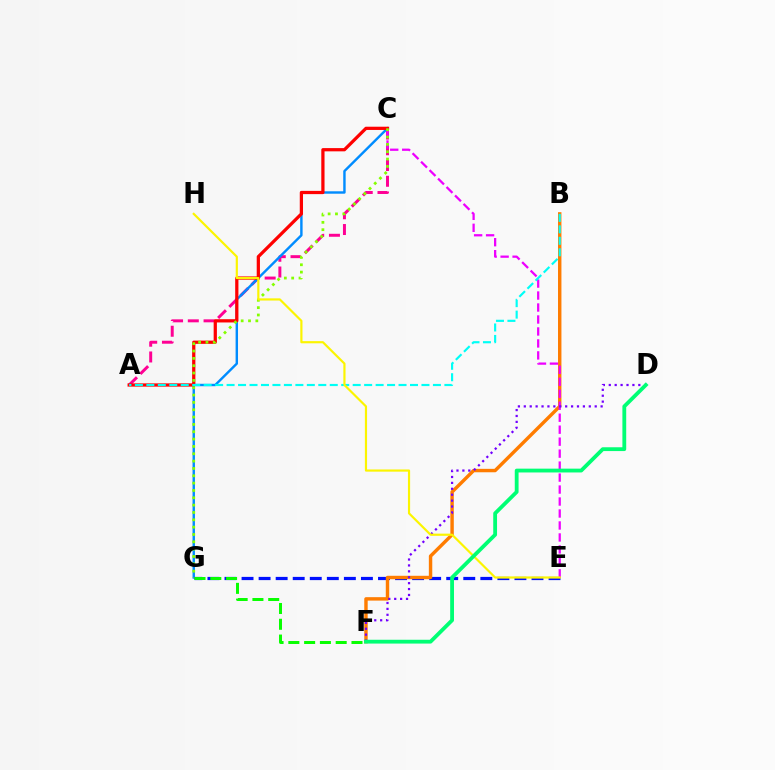{('A', 'C'): [{'color': '#ff0094', 'line_style': 'dashed', 'thickness': 2.14}, {'color': '#ff0000', 'line_style': 'solid', 'thickness': 2.33}], ('C', 'G'): [{'color': '#008cff', 'line_style': 'solid', 'thickness': 1.74}, {'color': '#84ff00', 'line_style': 'dotted', 'thickness': 1.99}], ('E', 'G'): [{'color': '#0010ff', 'line_style': 'dashed', 'thickness': 2.32}], ('B', 'F'): [{'color': '#ff7c00', 'line_style': 'solid', 'thickness': 2.47}], ('C', 'E'): [{'color': '#ee00ff', 'line_style': 'dashed', 'thickness': 1.63}], ('F', 'G'): [{'color': '#08ff00', 'line_style': 'dashed', 'thickness': 2.14}], ('D', 'F'): [{'color': '#7200ff', 'line_style': 'dotted', 'thickness': 1.61}, {'color': '#00ff74', 'line_style': 'solid', 'thickness': 2.74}], ('A', 'B'): [{'color': '#00fff6', 'line_style': 'dashed', 'thickness': 1.56}], ('E', 'H'): [{'color': '#fcf500', 'line_style': 'solid', 'thickness': 1.57}]}